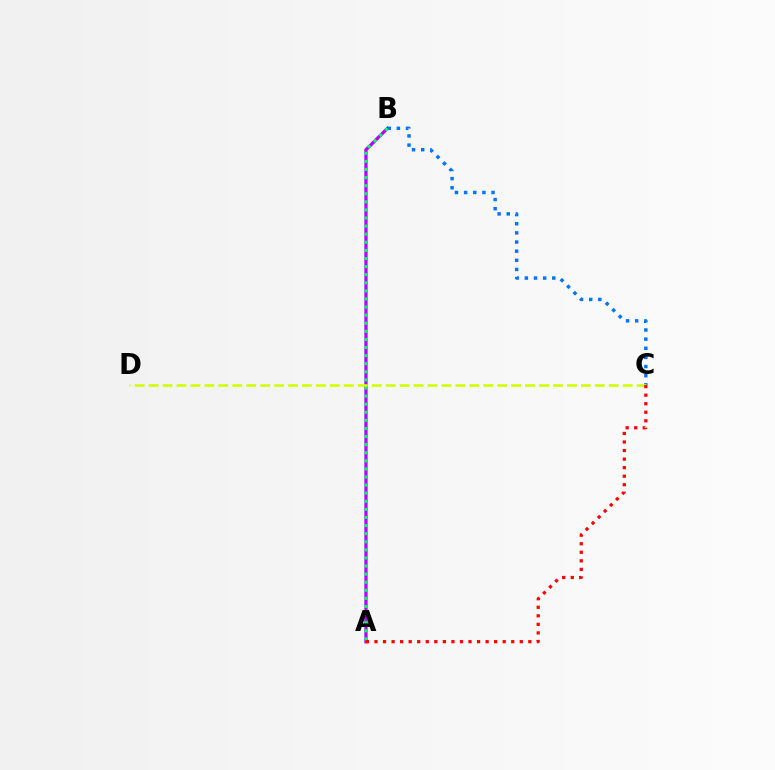{('A', 'B'): [{'color': '#b900ff', 'line_style': 'solid', 'thickness': 2.36}, {'color': '#00ff5c', 'line_style': 'dotted', 'thickness': 2.2}], ('B', 'C'): [{'color': '#0074ff', 'line_style': 'dotted', 'thickness': 2.48}], ('C', 'D'): [{'color': '#d1ff00', 'line_style': 'dashed', 'thickness': 1.89}], ('A', 'C'): [{'color': '#ff0000', 'line_style': 'dotted', 'thickness': 2.32}]}